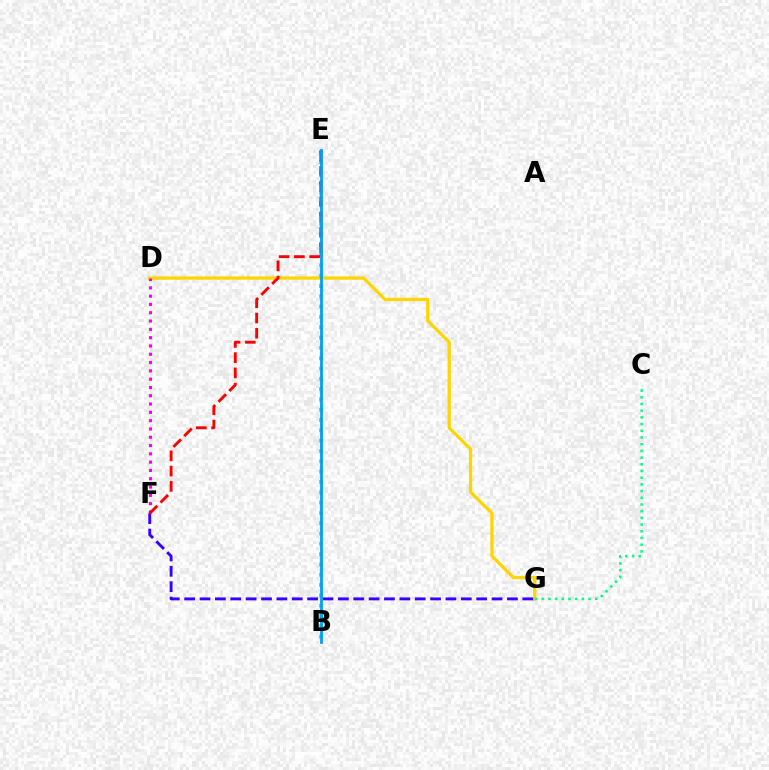{('D', 'G'): [{'color': '#ffd500', 'line_style': 'solid', 'thickness': 2.35}], ('D', 'F'): [{'color': '#ff00ed', 'line_style': 'dotted', 'thickness': 2.25}], ('B', 'E'): [{'color': '#4fff00', 'line_style': 'dotted', 'thickness': 2.8}, {'color': '#009eff', 'line_style': 'solid', 'thickness': 2.01}], ('C', 'G'): [{'color': '#00ff86', 'line_style': 'dotted', 'thickness': 1.82}], ('F', 'G'): [{'color': '#3700ff', 'line_style': 'dashed', 'thickness': 2.09}], ('E', 'F'): [{'color': '#ff0000', 'line_style': 'dashed', 'thickness': 2.07}]}